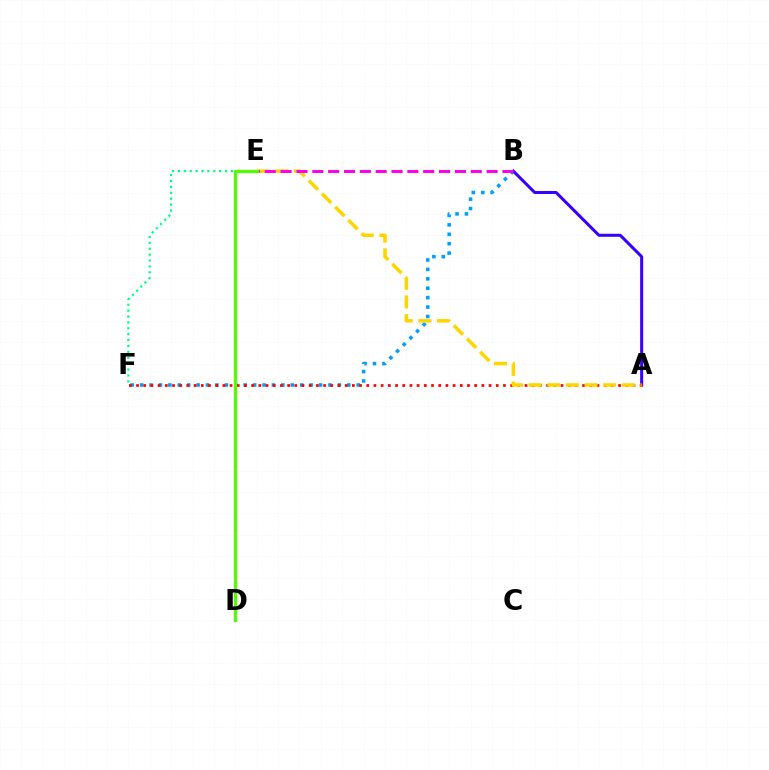{('B', 'F'): [{'color': '#009eff', 'line_style': 'dotted', 'thickness': 2.56}], ('A', 'B'): [{'color': '#3700ff', 'line_style': 'solid', 'thickness': 2.18}], ('A', 'F'): [{'color': '#ff0000', 'line_style': 'dotted', 'thickness': 1.95}], ('E', 'F'): [{'color': '#00ff86', 'line_style': 'dotted', 'thickness': 1.6}], ('A', 'E'): [{'color': '#ffd500', 'line_style': 'dashed', 'thickness': 2.54}], ('B', 'E'): [{'color': '#ff00ed', 'line_style': 'dashed', 'thickness': 2.15}], ('D', 'E'): [{'color': '#4fff00', 'line_style': 'solid', 'thickness': 2.31}]}